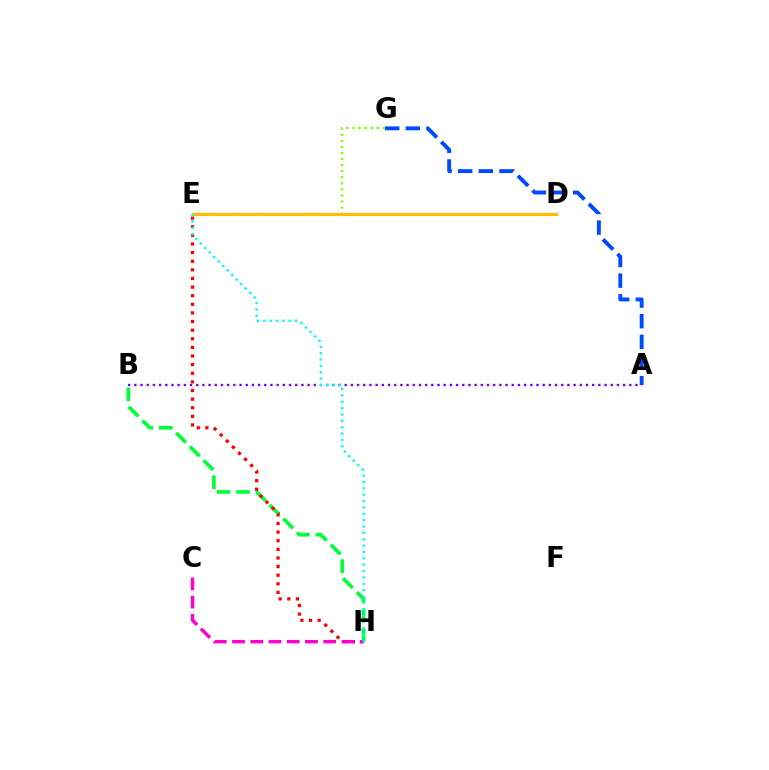{('A', 'B'): [{'color': '#7200ff', 'line_style': 'dotted', 'thickness': 1.68}], ('E', 'G'): [{'color': '#84ff00', 'line_style': 'dotted', 'thickness': 1.65}], ('D', 'E'): [{'color': '#ffbd00', 'line_style': 'solid', 'thickness': 2.24}], ('B', 'H'): [{'color': '#00ff39', 'line_style': 'dashed', 'thickness': 2.64}], ('E', 'H'): [{'color': '#ff0000', 'line_style': 'dotted', 'thickness': 2.34}, {'color': '#00fff6', 'line_style': 'dotted', 'thickness': 1.73}], ('C', 'H'): [{'color': '#ff00cf', 'line_style': 'dashed', 'thickness': 2.48}], ('A', 'G'): [{'color': '#004bff', 'line_style': 'dashed', 'thickness': 2.8}]}